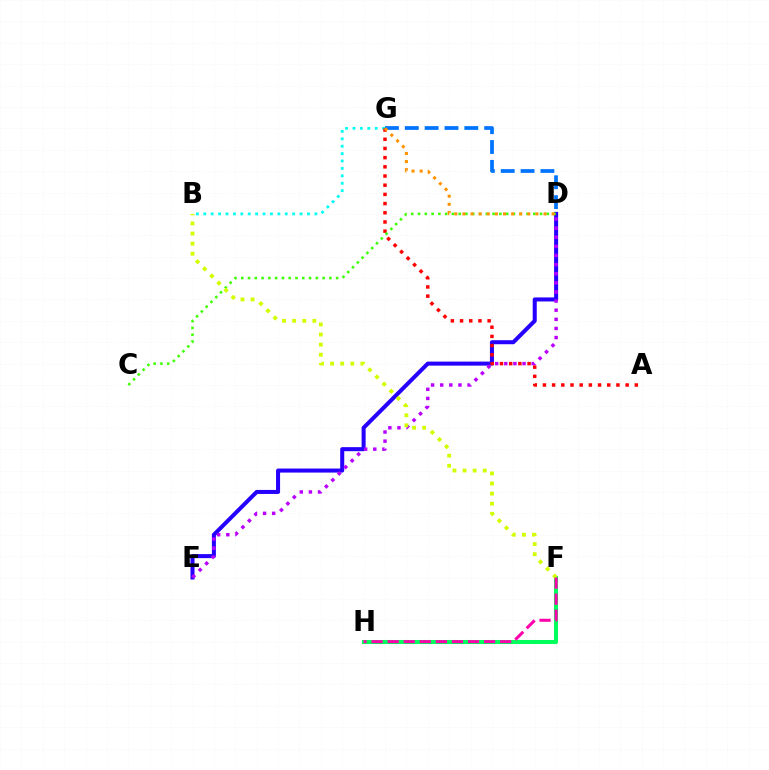{('D', 'E'): [{'color': '#2500ff', 'line_style': 'solid', 'thickness': 2.91}, {'color': '#b900ff', 'line_style': 'dotted', 'thickness': 2.48}], ('B', 'G'): [{'color': '#00fff6', 'line_style': 'dotted', 'thickness': 2.01}], ('D', 'G'): [{'color': '#0074ff', 'line_style': 'dashed', 'thickness': 2.7}, {'color': '#ff9400', 'line_style': 'dotted', 'thickness': 2.2}], ('F', 'H'): [{'color': '#00ff5c', 'line_style': 'solid', 'thickness': 2.91}, {'color': '#ff00ac', 'line_style': 'dashed', 'thickness': 2.18}], ('A', 'G'): [{'color': '#ff0000', 'line_style': 'dotted', 'thickness': 2.5}], ('C', 'D'): [{'color': '#3dff00', 'line_style': 'dotted', 'thickness': 1.84}], ('B', 'F'): [{'color': '#d1ff00', 'line_style': 'dotted', 'thickness': 2.74}]}